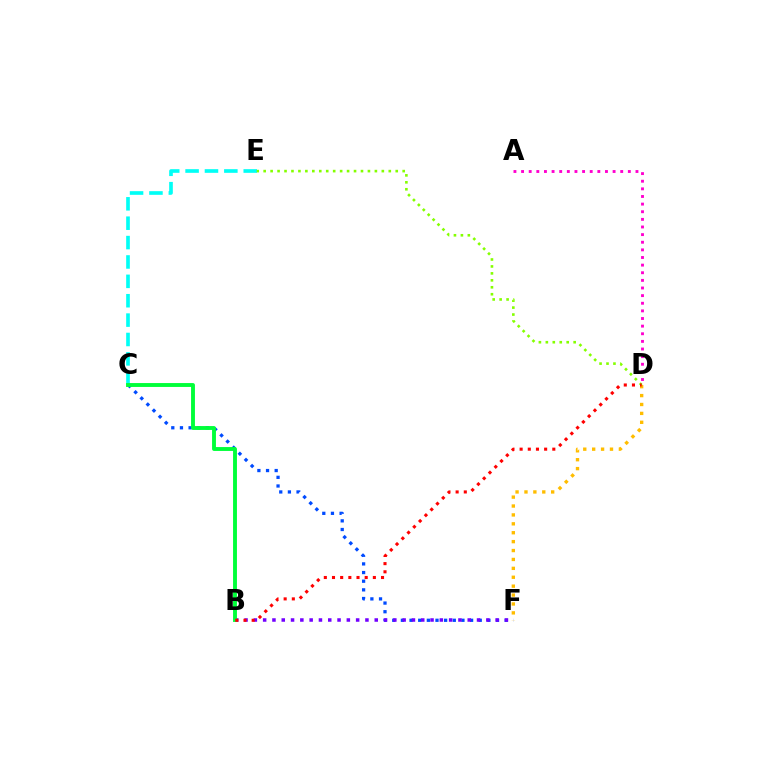{('D', 'F'): [{'color': '#ffbd00', 'line_style': 'dotted', 'thickness': 2.42}], ('C', 'F'): [{'color': '#004bff', 'line_style': 'dotted', 'thickness': 2.35}], ('B', 'F'): [{'color': '#7200ff', 'line_style': 'dotted', 'thickness': 2.53}], ('A', 'D'): [{'color': '#ff00cf', 'line_style': 'dotted', 'thickness': 2.07}], ('C', 'E'): [{'color': '#00fff6', 'line_style': 'dashed', 'thickness': 2.63}], ('B', 'C'): [{'color': '#00ff39', 'line_style': 'solid', 'thickness': 2.8}], ('D', 'E'): [{'color': '#84ff00', 'line_style': 'dotted', 'thickness': 1.89}], ('B', 'D'): [{'color': '#ff0000', 'line_style': 'dotted', 'thickness': 2.22}]}